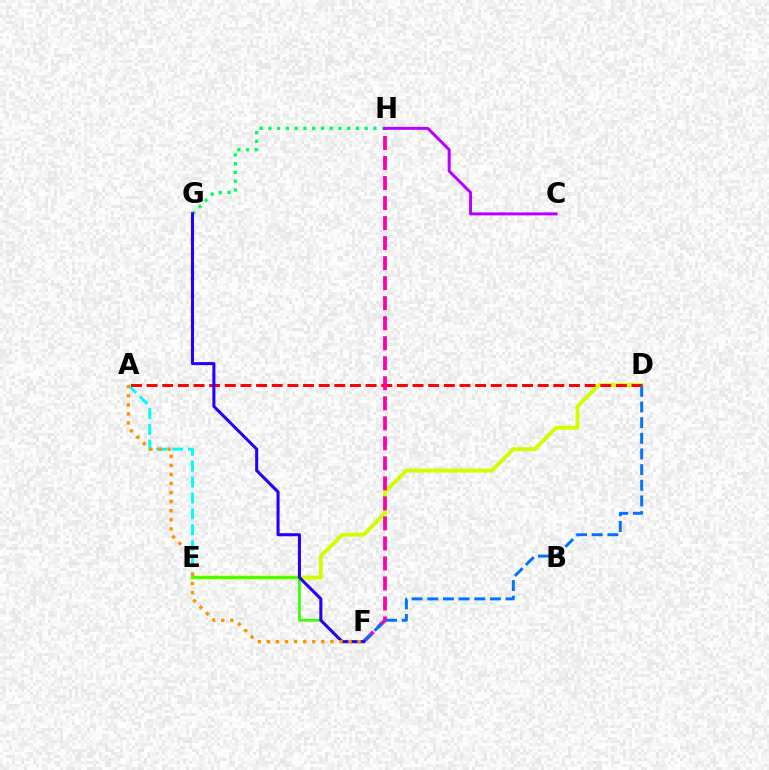{('A', 'E'): [{'color': '#00fff6', 'line_style': 'dashed', 'thickness': 2.16}], ('G', 'H'): [{'color': '#00ff5c', 'line_style': 'dotted', 'thickness': 2.38}], ('D', 'E'): [{'color': '#d1ff00', 'line_style': 'solid', 'thickness': 2.82}], ('A', 'D'): [{'color': '#ff0000', 'line_style': 'dashed', 'thickness': 2.13}], ('E', 'F'): [{'color': '#3dff00', 'line_style': 'solid', 'thickness': 1.96}], ('F', 'H'): [{'color': '#ff00ac', 'line_style': 'dashed', 'thickness': 2.72}], ('D', 'F'): [{'color': '#0074ff', 'line_style': 'dashed', 'thickness': 2.13}], ('F', 'G'): [{'color': '#2500ff', 'line_style': 'solid', 'thickness': 2.19}], ('A', 'F'): [{'color': '#ff9400', 'line_style': 'dotted', 'thickness': 2.47}], ('C', 'H'): [{'color': '#b900ff', 'line_style': 'solid', 'thickness': 2.14}]}